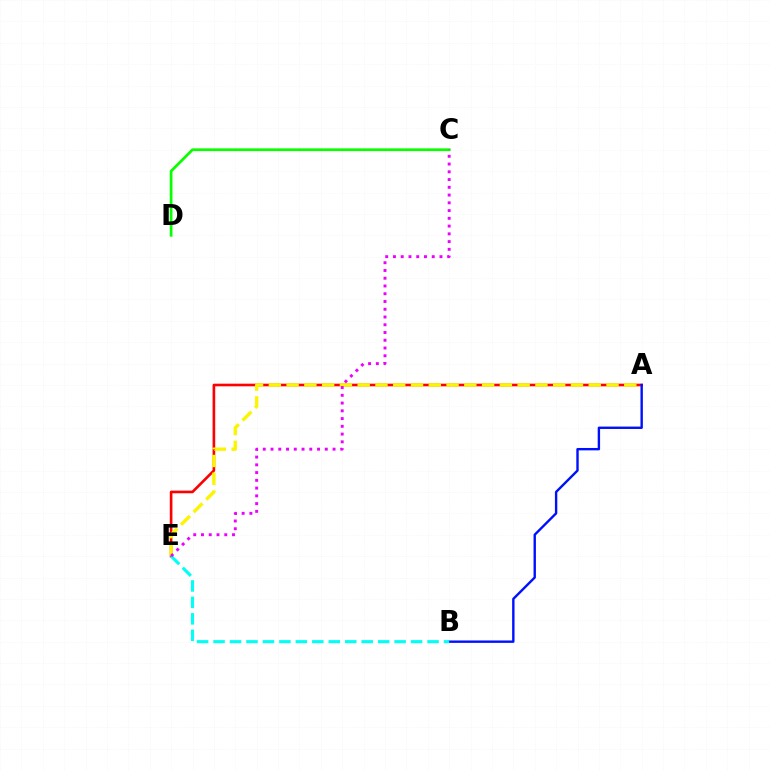{('A', 'E'): [{'color': '#ff0000', 'line_style': 'solid', 'thickness': 1.9}, {'color': '#fcf500', 'line_style': 'dashed', 'thickness': 2.41}], ('A', 'B'): [{'color': '#0010ff', 'line_style': 'solid', 'thickness': 1.72}], ('B', 'E'): [{'color': '#00fff6', 'line_style': 'dashed', 'thickness': 2.24}], ('C', 'D'): [{'color': '#08ff00', 'line_style': 'solid', 'thickness': 1.96}], ('C', 'E'): [{'color': '#ee00ff', 'line_style': 'dotted', 'thickness': 2.11}]}